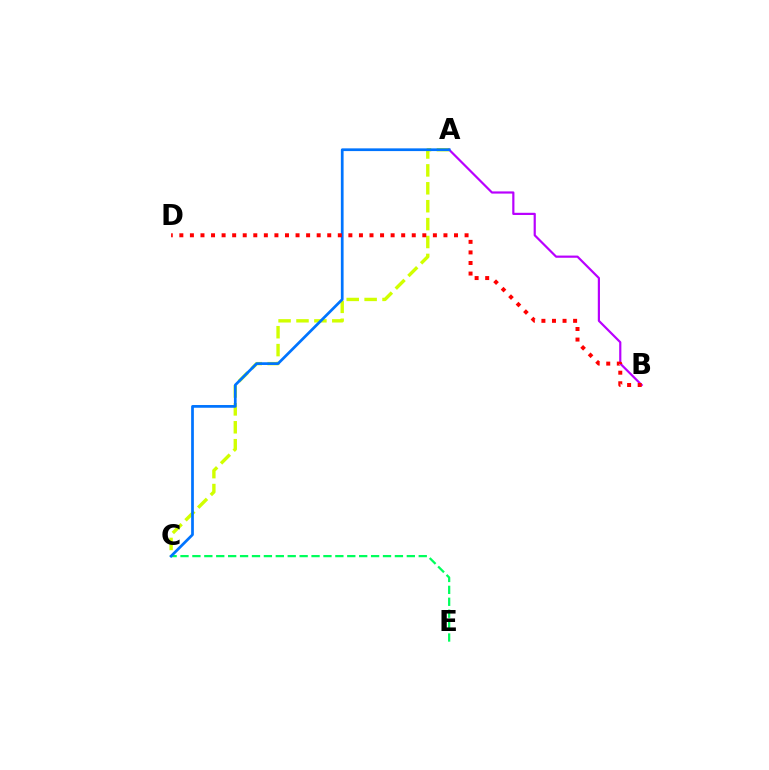{('C', 'E'): [{'color': '#00ff5c', 'line_style': 'dashed', 'thickness': 1.62}], ('A', 'C'): [{'color': '#d1ff00', 'line_style': 'dashed', 'thickness': 2.43}, {'color': '#0074ff', 'line_style': 'solid', 'thickness': 1.96}], ('A', 'B'): [{'color': '#b900ff', 'line_style': 'solid', 'thickness': 1.58}], ('B', 'D'): [{'color': '#ff0000', 'line_style': 'dotted', 'thickness': 2.87}]}